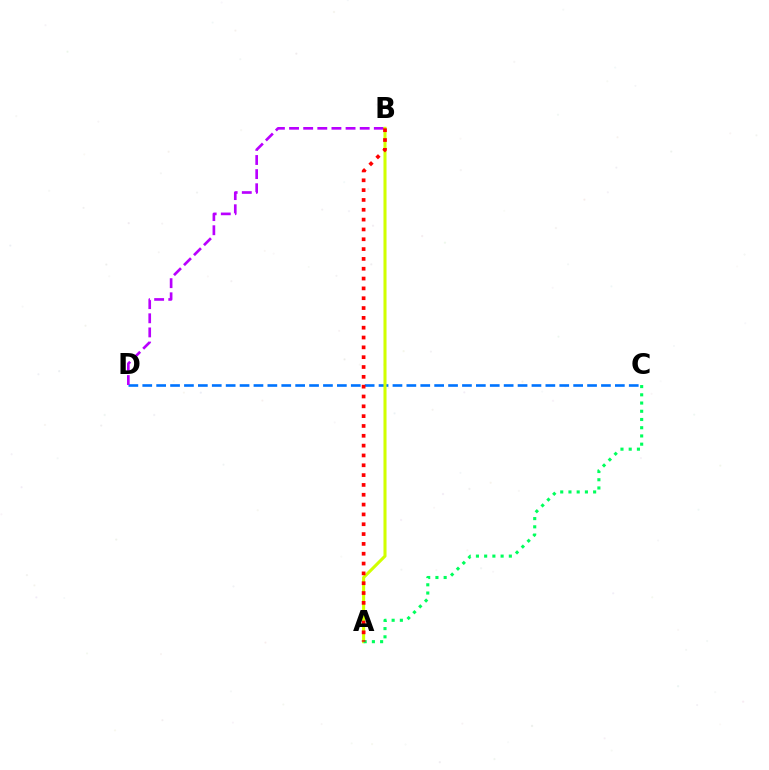{('C', 'D'): [{'color': '#0074ff', 'line_style': 'dashed', 'thickness': 1.89}], ('B', 'D'): [{'color': '#b900ff', 'line_style': 'dashed', 'thickness': 1.92}], ('A', 'B'): [{'color': '#d1ff00', 'line_style': 'solid', 'thickness': 2.2}, {'color': '#ff0000', 'line_style': 'dotted', 'thickness': 2.67}], ('A', 'C'): [{'color': '#00ff5c', 'line_style': 'dotted', 'thickness': 2.24}]}